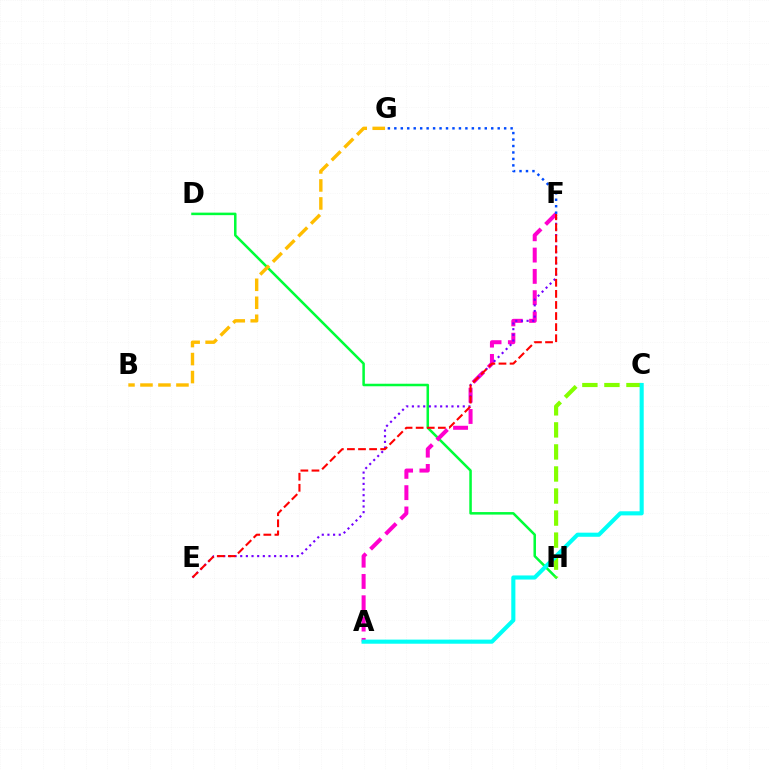{('D', 'H'): [{'color': '#00ff39', 'line_style': 'solid', 'thickness': 1.82}], ('A', 'F'): [{'color': '#ff00cf', 'line_style': 'dashed', 'thickness': 2.89}], ('E', 'F'): [{'color': '#7200ff', 'line_style': 'dotted', 'thickness': 1.54}, {'color': '#ff0000', 'line_style': 'dashed', 'thickness': 1.51}], ('C', 'H'): [{'color': '#84ff00', 'line_style': 'dashed', 'thickness': 2.99}], ('B', 'G'): [{'color': '#ffbd00', 'line_style': 'dashed', 'thickness': 2.44}], ('F', 'G'): [{'color': '#004bff', 'line_style': 'dotted', 'thickness': 1.76}], ('A', 'C'): [{'color': '#00fff6', 'line_style': 'solid', 'thickness': 2.95}]}